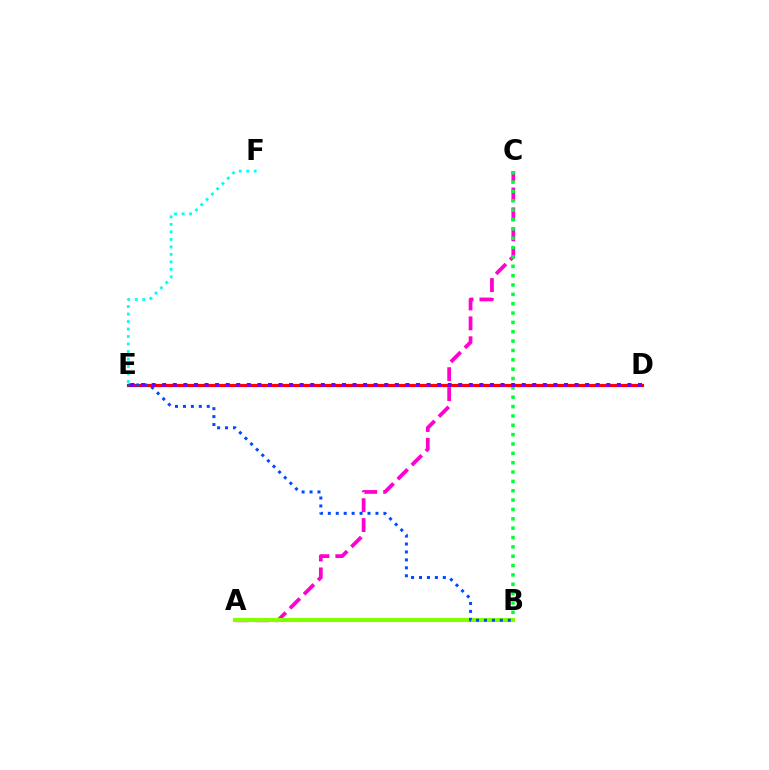{('A', 'B'): [{'color': '#ffbd00', 'line_style': 'solid', 'thickness': 2.94}, {'color': '#84ff00', 'line_style': 'solid', 'thickness': 2.93}], ('D', 'E'): [{'color': '#ff0000', 'line_style': 'solid', 'thickness': 2.29}, {'color': '#7200ff', 'line_style': 'dotted', 'thickness': 2.87}], ('A', 'C'): [{'color': '#ff00cf', 'line_style': 'dashed', 'thickness': 2.7}], ('E', 'F'): [{'color': '#00fff6', 'line_style': 'dotted', 'thickness': 2.04}], ('B', 'C'): [{'color': '#00ff39', 'line_style': 'dotted', 'thickness': 2.54}], ('B', 'E'): [{'color': '#004bff', 'line_style': 'dotted', 'thickness': 2.16}]}